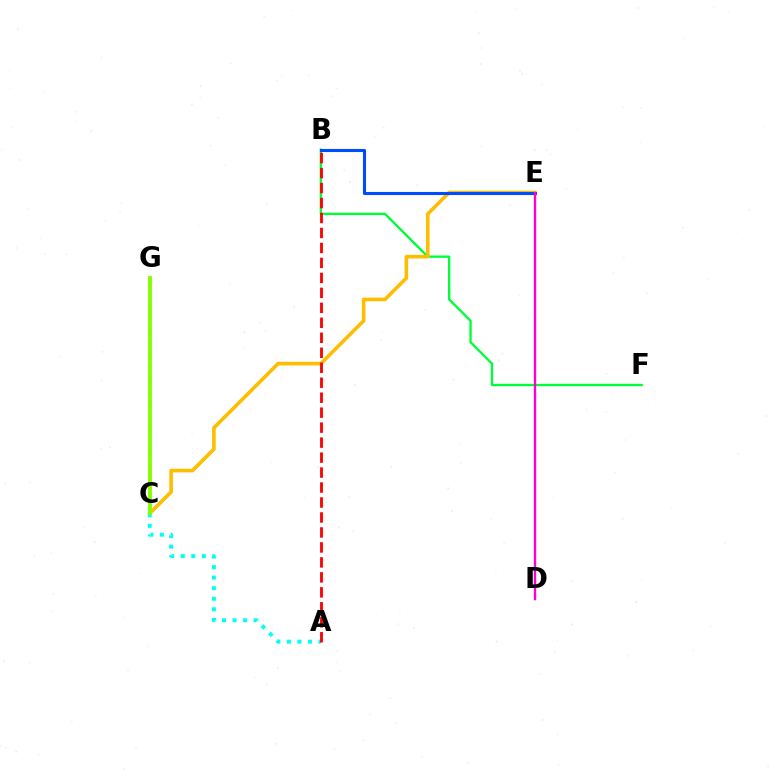{('B', 'F'): [{'color': '#00ff39', 'line_style': 'solid', 'thickness': 1.69}], ('C', 'E'): [{'color': '#ffbd00', 'line_style': 'solid', 'thickness': 2.59}], ('C', 'G'): [{'color': '#7200ff', 'line_style': 'dashed', 'thickness': 1.66}, {'color': '#84ff00', 'line_style': 'solid', 'thickness': 2.75}], ('B', 'E'): [{'color': '#004bff', 'line_style': 'solid', 'thickness': 2.23}], ('A', 'C'): [{'color': '#00fff6', 'line_style': 'dotted', 'thickness': 2.86}], ('D', 'E'): [{'color': '#ff00cf', 'line_style': 'solid', 'thickness': 1.71}], ('A', 'B'): [{'color': '#ff0000', 'line_style': 'dashed', 'thickness': 2.03}]}